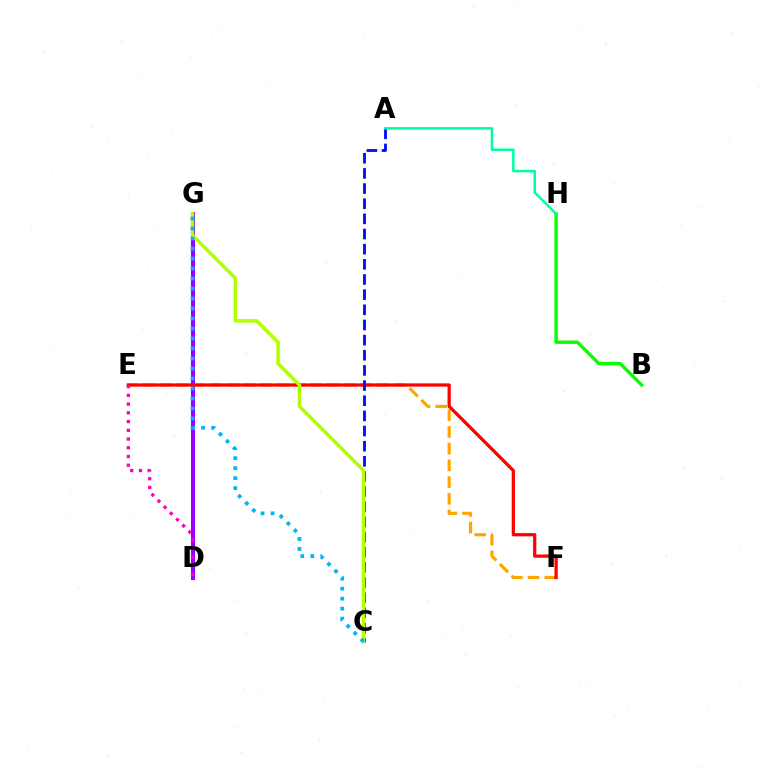{('B', 'H'): [{'color': '#08ff00', 'line_style': 'solid', 'thickness': 2.42}], ('E', 'F'): [{'color': '#ffa500', 'line_style': 'dashed', 'thickness': 2.27}, {'color': '#ff0000', 'line_style': 'solid', 'thickness': 2.33}], ('D', 'G'): [{'color': '#9b00ff', 'line_style': 'solid', 'thickness': 2.94}], ('A', 'C'): [{'color': '#0010ff', 'line_style': 'dashed', 'thickness': 2.06}], ('A', 'H'): [{'color': '#00ff9d', 'line_style': 'solid', 'thickness': 1.81}], ('C', 'G'): [{'color': '#b3ff00', 'line_style': 'solid', 'thickness': 2.52}, {'color': '#00b5ff', 'line_style': 'dotted', 'thickness': 2.72}], ('D', 'E'): [{'color': '#ff00bd', 'line_style': 'dotted', 'thickness': 2.37}]}